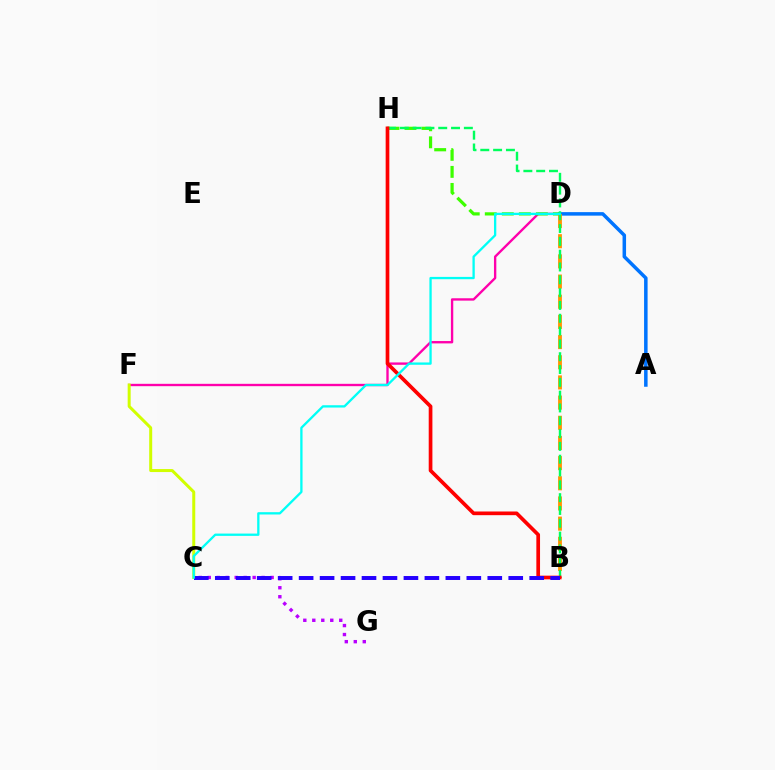{('D', 'F'): [{'color': '#ff00ac', 'line_style': 'solid', 'thickness': 1.7}], ('C', 'F'): [{'color': '#d1ff00', 'line_style': 'solid', 'thickness': 2.16}], ('C', 'G'): [{'color': '#b900ff', 'line_style': 'dotted', 'thickness': 2.44}], ('A', 'D'): [{'color': '#0074ff', 'line_style': 'solid', 'thickness': 2.53}], ('D', 'H'): [{'color': '#3dff00', 'line_style': 'dashed', 'thickness': 2.31}], ('B', 'D'): [{'color': '#ff9400', 'line_style': 'dashed', 'thickness': 2.74}], ('B', 'H'): [{'color': '#00ff5c', 'line_style': 'dashed', 'thickness': 1.74}, {'color': '#ff0000', 'line_style': 'solid', 'thickness': 2.65}], ('B', 'C'): [{'color': '#2500ff', 'line_style': 'dashed', 'thickness': 2.85}], ('C', 'D'): [{'color': '#00fff6', 'line_style': 'solid', 'thickness': 1.66}]}